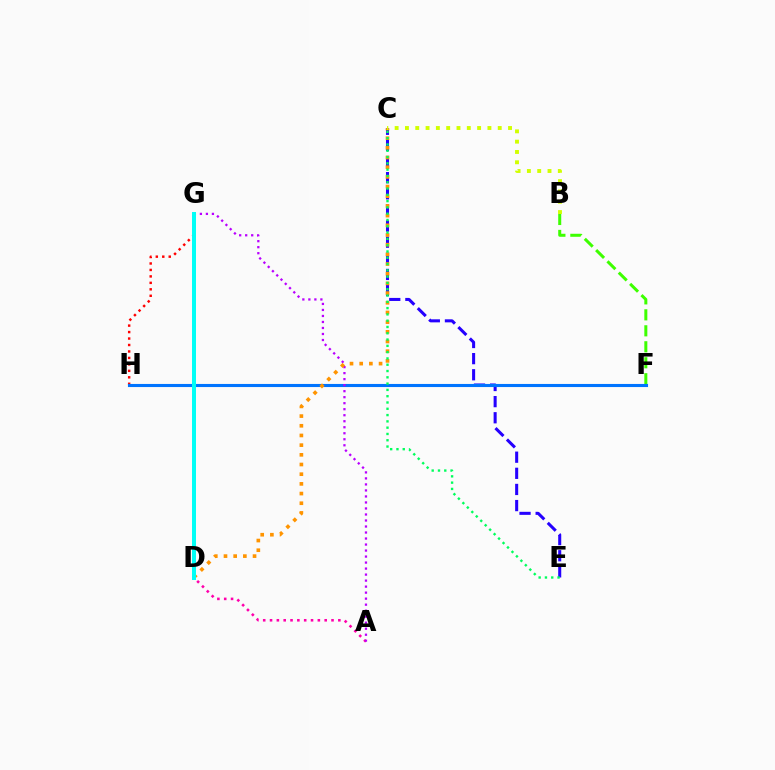{('C', 'E'): [{'color': '#2500ff', 'line_style': 'dashed', 'thickness': 2.19}, {'color': '#00ff5c', 'line_style': 'dotted', 'thickness': 1.71}], ('G', 'H'): [{'color': '#ff0000', 'line_style': 'dotted', 'thickness': 1.76}], ('A', 'D'): [{'color': '#ff00ac', 'line_style': 'dotted', 'thickness': 1.86}], ('B', 'F'): [{'color': '#3dff00', 'line_style': 'dashed', 'thickness': 2.17}], ('F', 'H'): [{'color': '#0074ff', 'line_style': 'solid', 'thickness': 2.24}], ('A', 'G'): [{'color': '#b900ff', 'line_style': 'dotted', 'thickness': 1.63}], ('C', 'D'): [{'color': '#ff9400', 'line_style': 'dotted', 'thickness': 2.63}], ('D', 'G'): [{'color': '#00fff6', 'line_style': 'solid', 'thickness': 2.86}], ('B', 'C'): [{'color': '#d1ff00', 'line_style': 'dotted', 'thickness': 2.8}]}